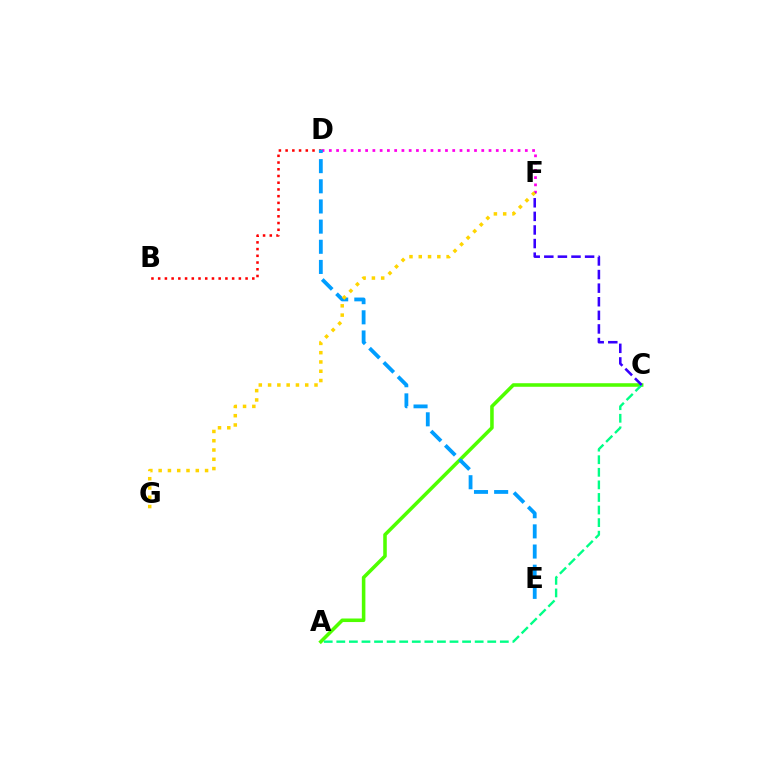{('A', 'C'): [{'color': '#4fff00', 'line_style': 'solid', 'thickness': 2.56}, {'color': '#00ff86', 'line_style': 'dashed', 'thickness': 1.71}], ('B', 'D'): [{'color': '#ff0000', 'line_style': 'dotted', 'thickness': 1.83}], ('D', 'F'): [{'color': '#ff00ed', 'line_style': 'dotted', 'thickness': 1.97}], ('D', 'E'): [{'color': '#009eff', 'line_style': 'dashed', 'thickness': 2.74}], ('C', 'F'): [{'color': '#3700ff', 'line_style': 'dashed', 'thickness': 1.85}], ('F', 'G'): [{'color': '#ffd500', 'line_style': 'dotted', 'thickness': 2.52}]}